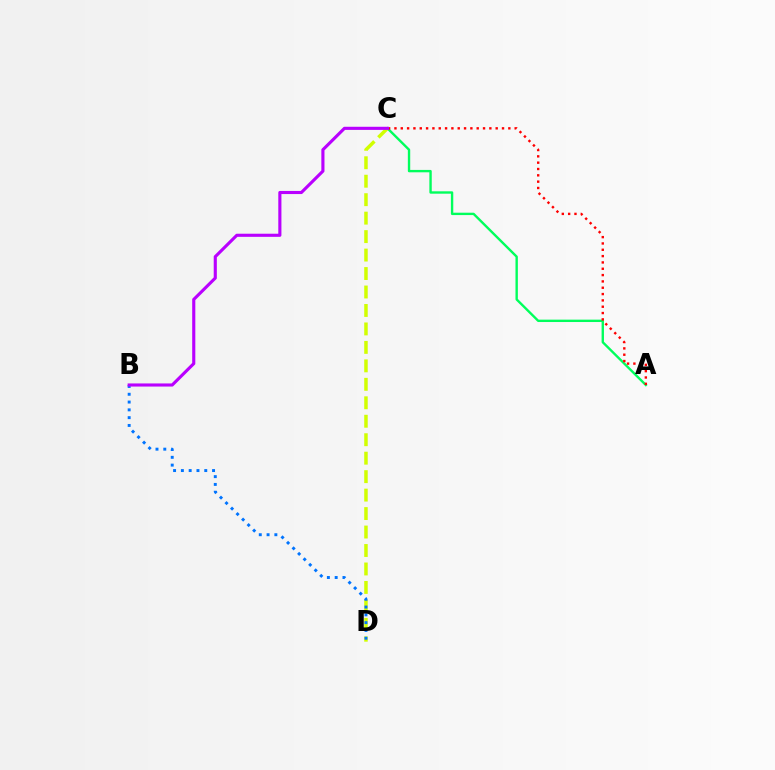{('A', 'C'): [{'color': '#00ff5c', 'line_style': 'solid', 'thickness': 1.71}, {'color': '#ff0000', 'line_style': 'dotted', 'thickness': 1.72}], ('C', 'D'): [{'color': '#d1ff00', 'line_style': 'dashed', 'thickness': 2.51}], ('B', 'D'): [{'color': '#0074ff', 'line_style': 'dotted', 'thickness': 2.12}], ('B', 'C'): [{'color': '#b900ff', 'line_style': 'solid', 'thickness': 2.25}]}